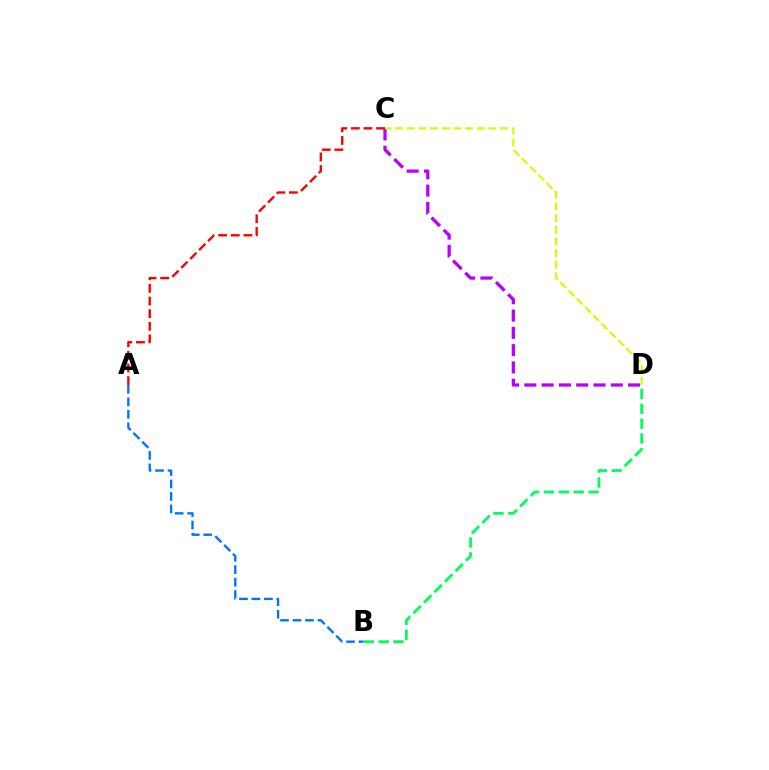{('A', 'B'): [{'color': '#0074ff', 'line_style': 'dashed', 'thickness': 1.7}], ('C', 'D'): [{'color': '#b900ff', 'line_style': 'dashed', 'thickness': 2.35}, {'color': '#d1ff00', 'line_style': 'dashed', 'thickness': 1.58}], ('B', 'D'): [{'color': '#00ff5c', 'line_style': 'dashed', 'thickness': 2.02}], ('A', 'C'): [{'color': '#ff0000', 'line_style': 'dashed', 'thickness': 1.71}]}